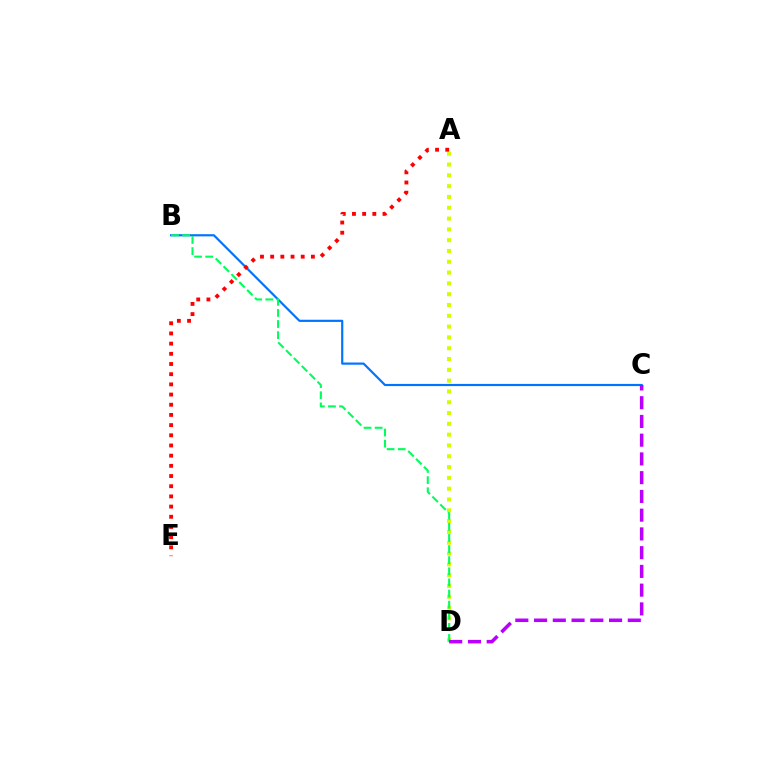{('A', 'D'): [{'color': '#d1ff00', 'line_style': 'dotted', 'thickness': 2.94}], ('B', 'C'): [{'color': '#0074ff', 'line_style': 'solid', 'thickness': 1.57}], ('A', 'E'): [{'color': '#ff0000', 'line_style': 'dotted', 'thickness': 2.77}], ('B', 'D'): [{'color': '#00ff5c', 'line_style': 'dashed', 'thickness': 1.51}], ('C', 'D'): [{'color': '#b900ff', 'line_style': 'dashed', 'thickness': 2.55}]}